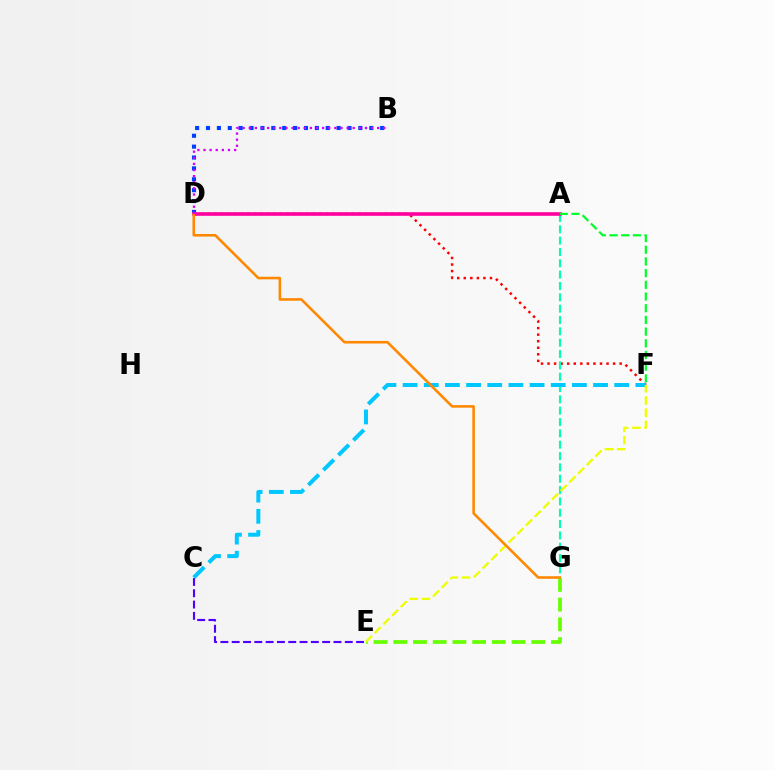{('D', 'F'): [{'color': '#ff0000', 'line_style': 'dotted', 'thickness': 1.78}], ('C', 'E'): [{'color': '#4f00ff', 'line_style': 'dashed', 'thickness': 1.54}], ('B', 'D'): [{'color': '#003fff', 'line_style': 'dotted', 'thickness': 2.96}, {'color': '#d600ff', 'line_style': 'dotted', 'thickness': 1.66}], ('A', 'G'): [{'color': '#00ffaf', 'line_style': 'dashed', 'thickness': 1.54}], ('E', 'G'): [{'color': '#66ff00', 'line_style': 'dashed', 'thickness': 2.68}], ('C', 'F'): [{'color': '#00c7ff', 'line_style': 'dashed', 'thickness': 2.87}], ('A', 'D'): [{'color': '#ff00a0', 'line_style': 'solid', 'thickness': 2.6}], ('E', 'F'): [{'color': '#eeff00', 'line_style': 'dashed', 'thickness': 1.66}], ('D', 'G'): [{'color': '#ff8800', 'line_style': 'solid', 'thickness': 1.86}], ('A', 'F'): [{'color': '#00ff27', 'line_style': 'dashed', 'thickness': 1.59}]}